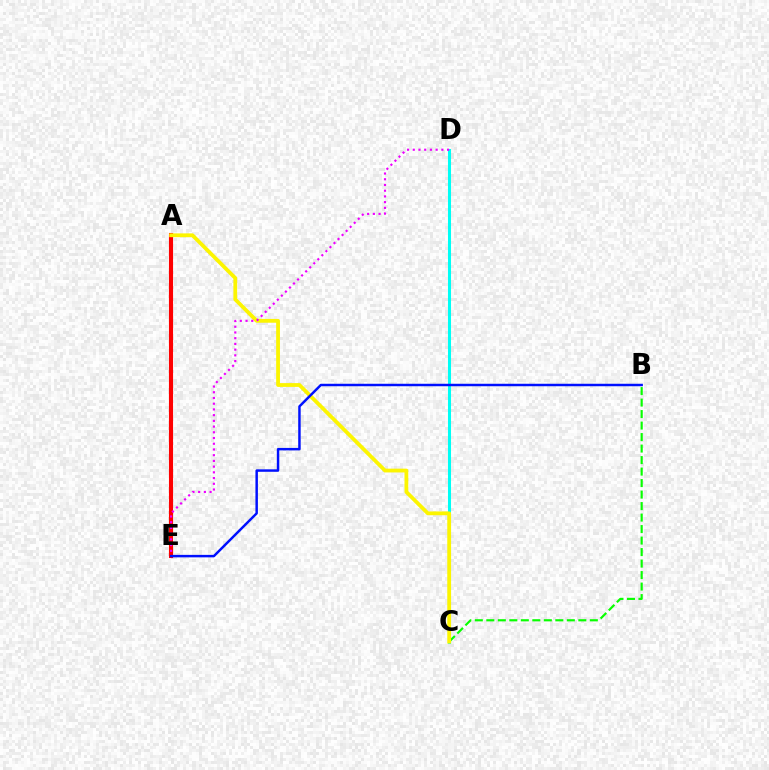{('C', 'D'): [{'color': '#00fff6', 'line_style': 'solid', 'thickness': 2.19}], ('A', 'E'): [{'color': '#ff0000', 'line_style': 'solid', 'thickness': 2.95}], ('B', 'C'): [{'color': '#08ff00', 'line_style': 'dashed', 'thickness': 1.56}], ('A', 'C'): [{'color': '#fcf500', 'line_style': 'solid', 'thickness': 2.73}], ('D', 'E'): [{'color': '#ee00ff', 'line_style': 'dotted', 'thickness': 1.55}], ('B', 'E'): [{'color': '#0010ff', 'line_style': 'solid', 'thickness': 1.78}]}